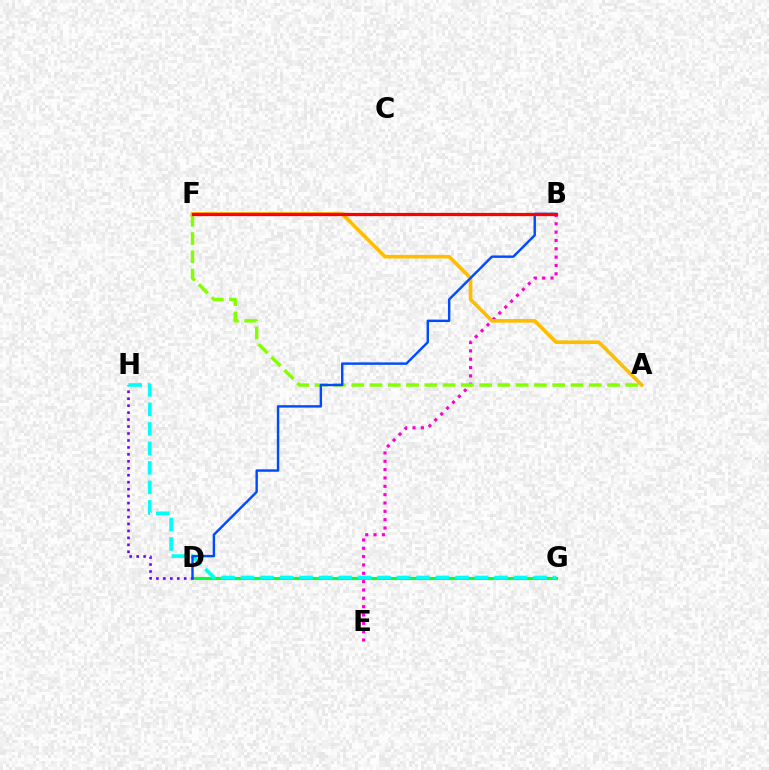{('D', 'G'): [{'color': '#00ff39', 'line_style': 'solid', 'thickness': 2.24}], ('B', 'E'): [{'color': '#ff00cf', 'line_style': 'dotted', 'thickness': 2.26}], ('A', 'F'): [{'color': '#ffbd00', 'line_style': 'solid', 'thickness': 2.61}, {'color': '#84ff00', 'line_style': 'dashed', 'thickness': 2.48}], ('D', 'H'): [{'color': '#7200ff', 'line_style': 'dotted', 'thickness': 1.89}], ('G', 'H'): [{'color': '#00fff6', 'line_style': 'dashed', 'thickness': 2.65}], ('B', 'D'): [{'color': '#004bff', 'line_style': 'solid', 'thickness': 1.74}], ('B', 'F'): [{'color': '#ff0000', 'line_style': 'solid', 'thickness': 2.33}]}